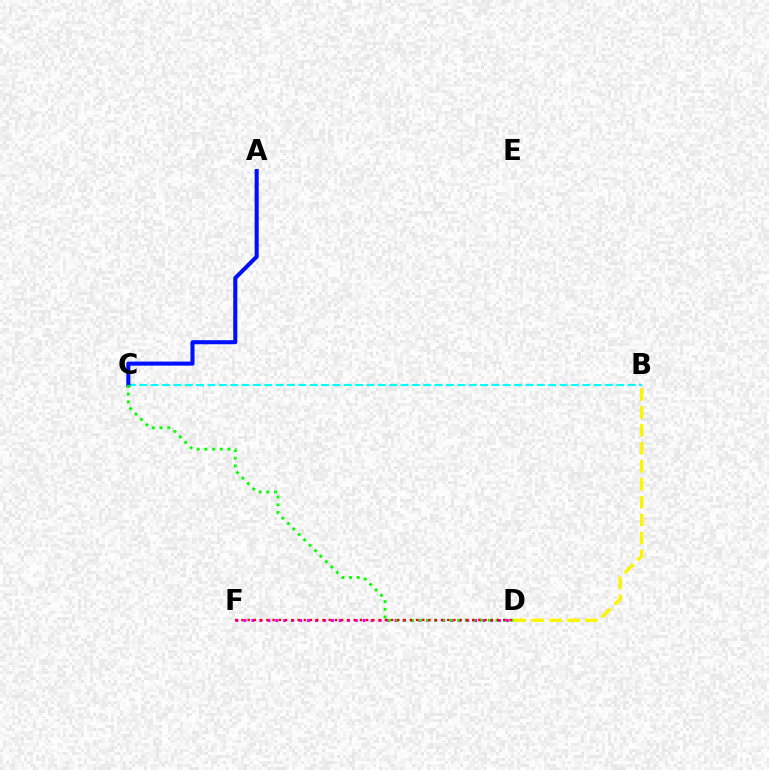{('D', 'F'): [{'color': '#ee00ff', 'line_style': 'dotted', 'thickness': 2.16}, {'color': '#ff0000', 'line_style': 'dotted', 'thickness': 1.69}], ('B', 'C'): [{'color': '#00fff6', 'line_style': 'dashed', 'thickness': 1.54}], ('A', 'C'): [{'color': '#0010ff', 'line_style': 'solid', 'thickness': 2.93}], ('B', 'D'): [{'color': '#fcf500', 'line_style': 'dashed', 'thickness': 2.44}], ('C', 'D'): [{'color': '#08ff00', 'line_style': 'dotted', 'thickness': 2.09}]}